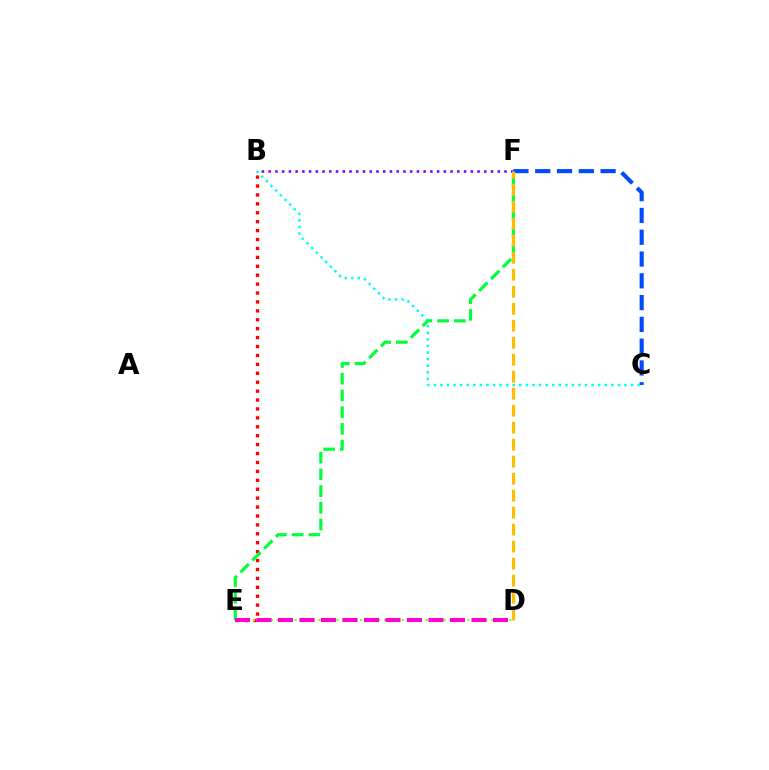{('C', 'F'): [{'color': '#004bff', 'line_style': 'dashed', 'thickness': 2.96}], ('B', 'E'): [{'color': '#ff0000', 'line_style': 'dotted', 'thickness': 2.42}], ('B', 'F'): [{'color': '#7200ff', 'line_style': 'dotted', 'thickness': 1.83}], ('D', 'E'): [{'color': '#84ff00', 'line_style': 'dotted', 'thickness': 1.62}, {'color': '#ff00cf', 'line_style': 'dashed', 'thickness': 2.92}], ('B', 'C'): [{'color': '#00fff6', 'line_style': 'dotted', 'thickness': 1.79}], ('E', 'F'): [{'color': '#00ff39', 'line_style': 'dashed', 'thickness': 2.27}], ('D', 'F'): [{'color': '#ffbd00', 'line_style': 'dashed', 'thickness': 2.31}]}